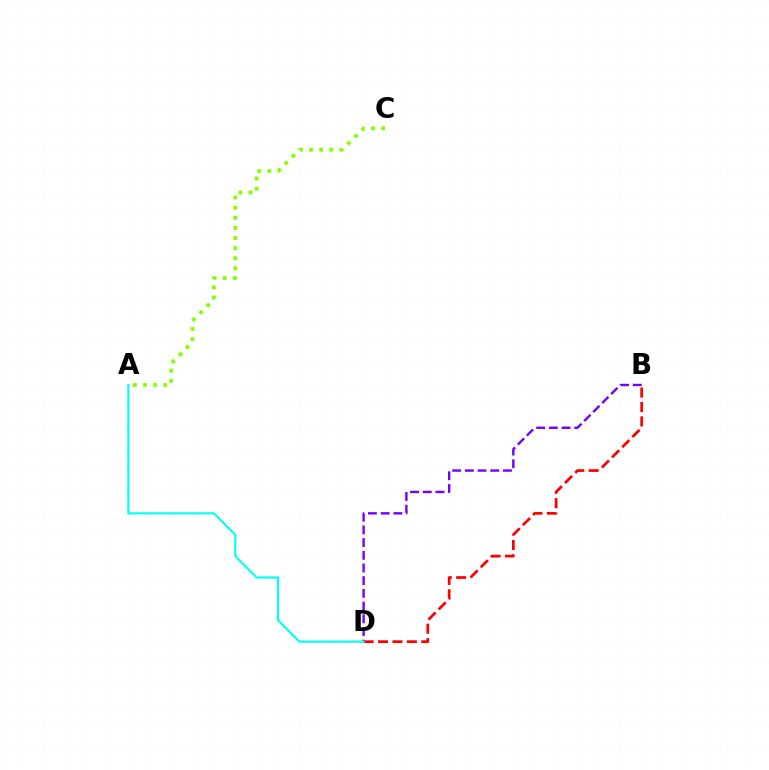{('B', 'D'): [{'color': '#ff0000', 'line_style': 'dashed', 'thickness': 1.96}, {'color': '#7200ff', 'line_style': 'dashed', 'thickness': 1.72}], ('A', 'C'): [{'color': '#84ff00', 'line_style': 'dotted', 'thickness': 2.75}], ('A', 'D'): [{'color': '#00fff6', 'line_style': 'solid', 'thickness': 1.53}]}